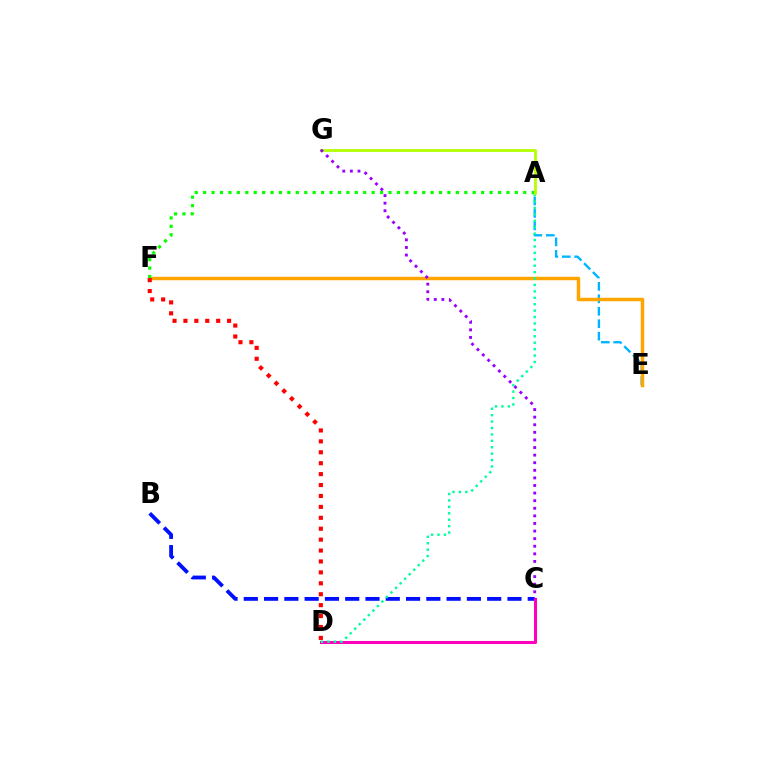{('A', 'E'): [{'color': '#00b5ff', 'line_style': 'dashed', 'thickness': 1.69}], ('E', 'F'): [{'color': '#ffa500', 'line_style': 'solid', 'thickness': 2.51}], ('B', 'C'): [{'color': '#0010ff', 'line_style': 'dashed', 'thickness': 2.76}], ('C', 'D'): [{'color': '#ff00bd', 'line_style': 'solid', 'thickness': 2.2}], ('A', 'F'): [{'color': '#08ff00', 'line_style': 'dotted', 'thickness': 2.29}], ('A', 'D'): [{'color': '#00ff9d', 'line_style': 'dotted', 'thickness': 1.74}], ('A', 'G'): [{'color': '#b3ff00', 'line_style': 'solid', 'thickness': 2.01}], ('D', 'F'): [{'color': '#ff0000', 'line_style': 'dotted', 'thickness': 2.97}], ('C', 'G'): [{'color': '#9b00ff', 'line_style': 'dotted', 'thickness': 2.06}]}